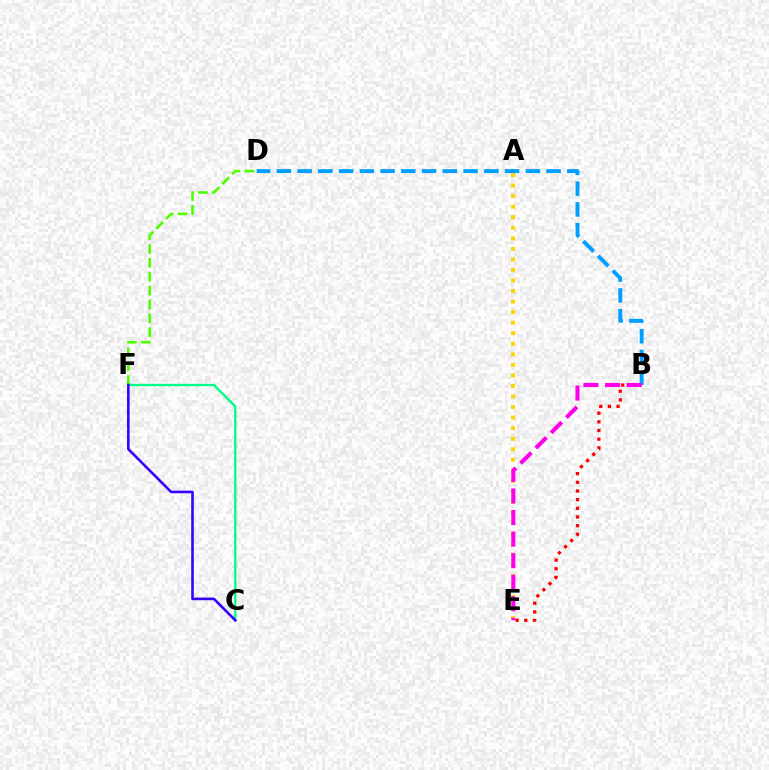{('B', 'E'): [{'color': '#ff0000', 'line_style': 'dotted', 'thickness': 2.35}, {'color': '#ff00ed', 'line_style': 'dashed', 'thickness': 2.93}], ('C', 'F'): [{'color': '#00ff86', 'line_style': 'solid', 'thickness': 1.7}, {'color': '#3700ff', 'line_style': 'solid', 'thickness': 1.87}], ('D', 'F'): [{'color': '#4fff00', 'line_style': 'dashed', 'thickness': 1.88}], ('A', 'E'): [{'color': '#ffd500', 'line_style': 'dotted', 'thickness': 2.87}], ('B', 'D'): [{'color': '#009eff', 'line_style': 'dashed', 'thickness': 2.82}]}